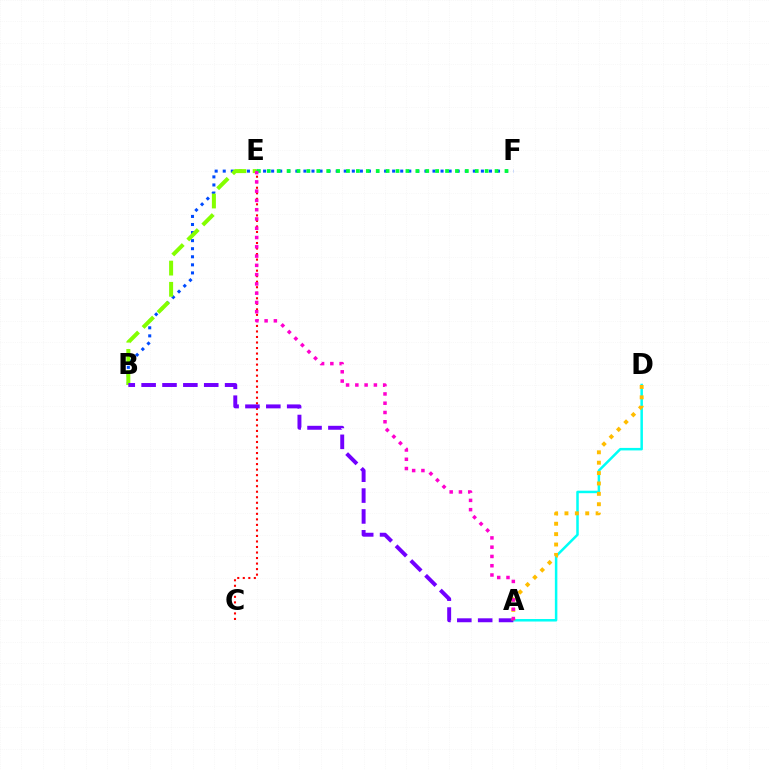{('C', 'E'): [{'color': '#ff0000', 'line_style': 'dotted', 'thickness': 1.5}], ('B', 'F'): [{'color': '#004bff', 'line_style': 'dotted', 'thickness': 2.19}], ('A', 'D'): [{'color': '#00fff6', 'line_style': 'solid', 'thickness': 1.8}, {'color': '#ffbd00', 'line_style': 'dotted', 'thickness': 2.82}], ('E', 'F'): [{'color': '#00ff39', 'line_style': 'dotted', 'thickness': 2.69}], ('B', 'E'): [{'color': '#84ff00', 'line_style': 'dashed', 'thickness': 2.88}], ('A', 'B'): [{'color': '#7200ff', 'line_style': 'dashed', 'thickness': 2.83}], ('A', 'E'): [{'color': '#ff00cf', 'line_style': 'dotted', 'thickness': 2.52}]}